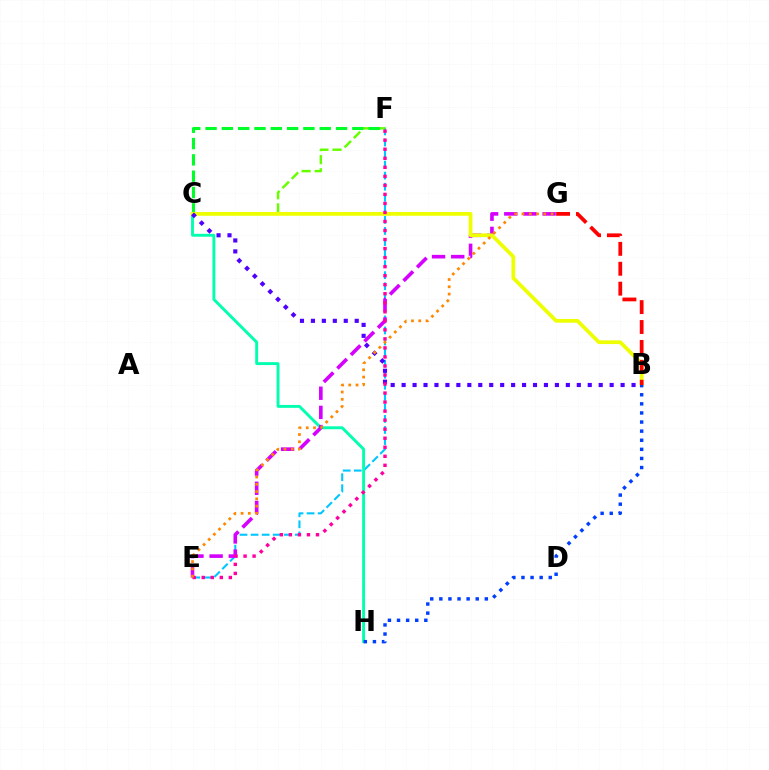{('E', 'F'): [{'color': '#00c7ff', 'line_style': 'dashed', 'thickness': 1.5}, {'color': '#ff00a0', 'line_style': 'dotted', 'thickness': 2.45}], ('C', 'F'): [{'color': '#66ff00', 'line_style': 'dashed', 'thickness': 1.78}, {'color': '#00ff27', 'line_style': 'dashed', 'thickness': 2.22}], ('C', 'H'): [{'color': '#00ffaf', 'line_style': 'solid', 'thickness': 2.09}], ('E', 'G'): [{'color': '#d600ff', 'line_style': 'dashed', 'thickness': 2.6}, {'color': '#ff8800', 'line_style': 'dotted', 'thickness': 1.98}], ('B', 'C'): [{'color': '#eeff00', 'line_style': 'solid', 'thickness': 2.69}, {'color': '#4f00ff', 'line_style': 'dotted', 'thickness': 2.97}], ('B', 'G'): [{'color': '#ff0000', 'line_style': 'dashed', 'thickness': 2.7}], ('B', 'H'): [{'color': '#003fff', 'line_style': 'dotted', 'thickness': 2.47}]}